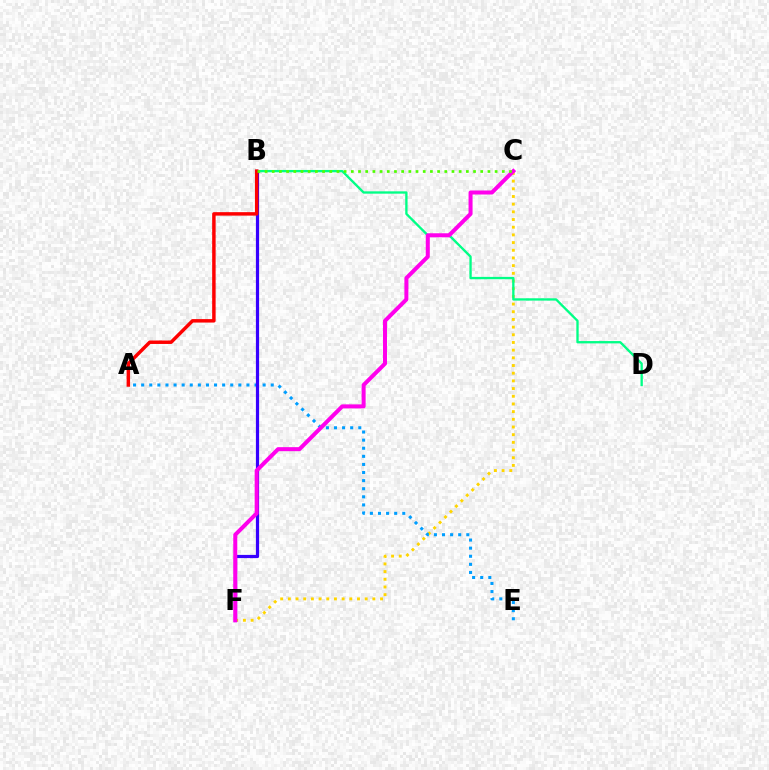{('C', 'F'): [{'color': '#ffd500', 'line_style': 'dotted', 'thickness': 2.09}, {'color': '#ff00ed', 'line_style': 'solid', 'thickness': 2.89}], ('A', 'E'): [{'color': '#009eff', 'line_style': 'dotted', 'thickness': 2.2}], ('B', 'D'): [{'color': '#00ff86', 'line_style': 'solid', 'thickness': 1.68}], ('B', 'F'): [{'color': '#3700ff', 'line_style': 'solid', 'thickness': 2.3}], ('A', 'B'): [{'color': '#ff0000', 'line_style': 'solid', 'thickness': 2.49}], ('B', 'C'): [{'color': '#4fff00', 'line_style': 'dotted', 'thickness': 1.95}]}